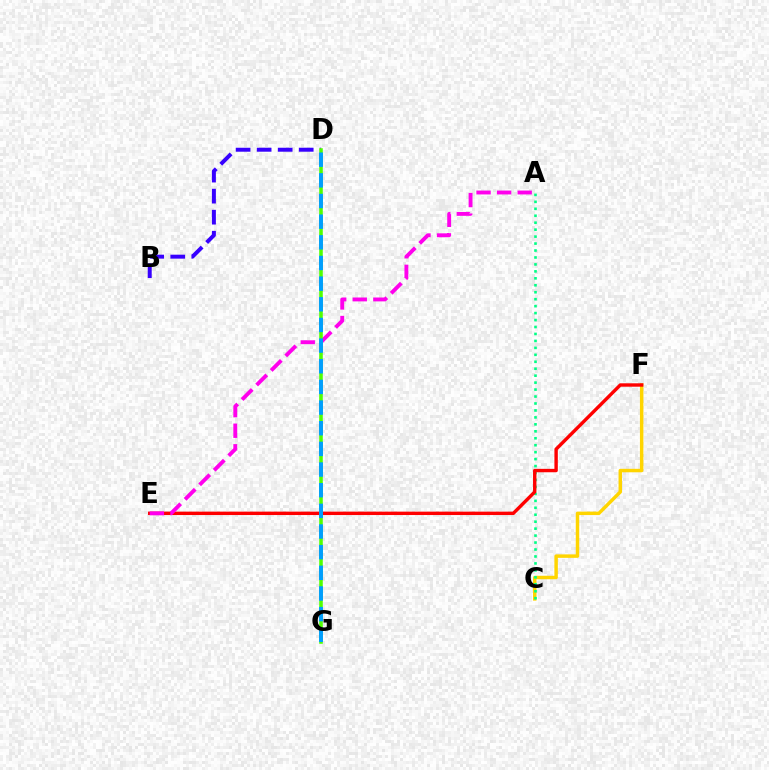{('C', 'F'): [{'color': '#ffd500', 'line_style': 'solid', 'thickness': 2.49}], ('A', 'C'): [{'color': '#00ff86', 'line_style': 'dotted', 'thickness': 1.89}], ('E', 'F'): [{'color': '#ff0000', 'line_style': 'solid', 'thickness': 2.45}], ('B', 'D'): [{'color': '#3700ff', 'line_style': 'dashed', 'thickness': 2.86}], ('A', 'E'): [{'color': '#ff00ed', 'line_style': 'dashed', 'thickness': 2.79}], ('D', 'G'): [{'color': '#4fff00', 'line_style': 'solid', 'thickness': 2.56}, {'color': '#009eff', 'line_style': 'dashed', 'thickness': 2.81}]}